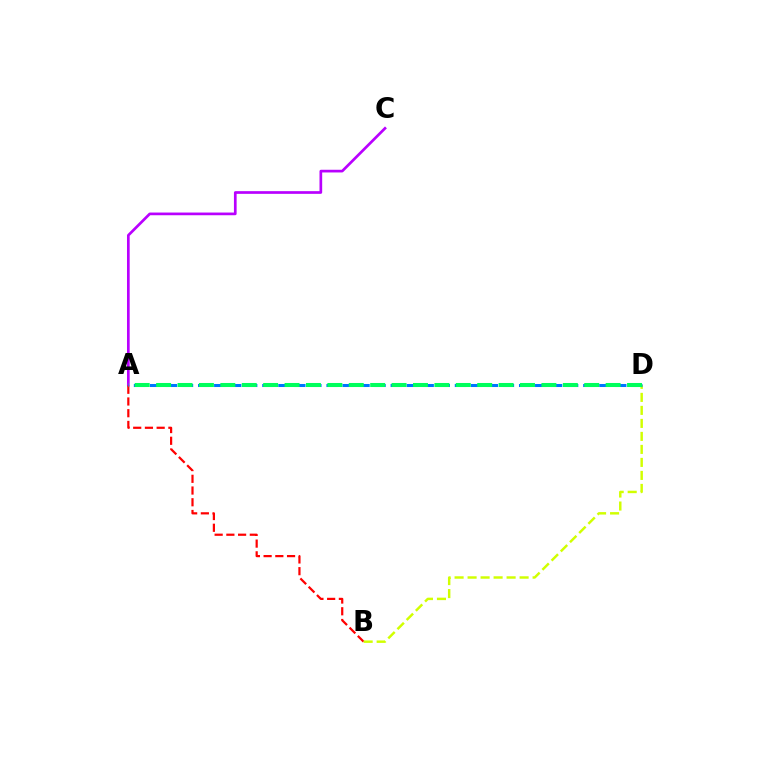{('A', 'C'): [{'color': '#b900ff', 'line_style': 'solid', 'thickness': 1.94}], ('A', 'B'): [{'color': '#ff0000', 'line_style': 'dashed', 'thickness': 1.59}], ('B', 'D'): [{'color': '#d1ff00', 'line_style': 'dashed', 'thickness': 1.77}], ('A', 'D'): [{'color': '#0074ff', 'line_style': 'dashed', 'thickness': 2.18}, {'color': '#00ff5c', 'line_style': 'dashed', 'thickness': 2.91}]}